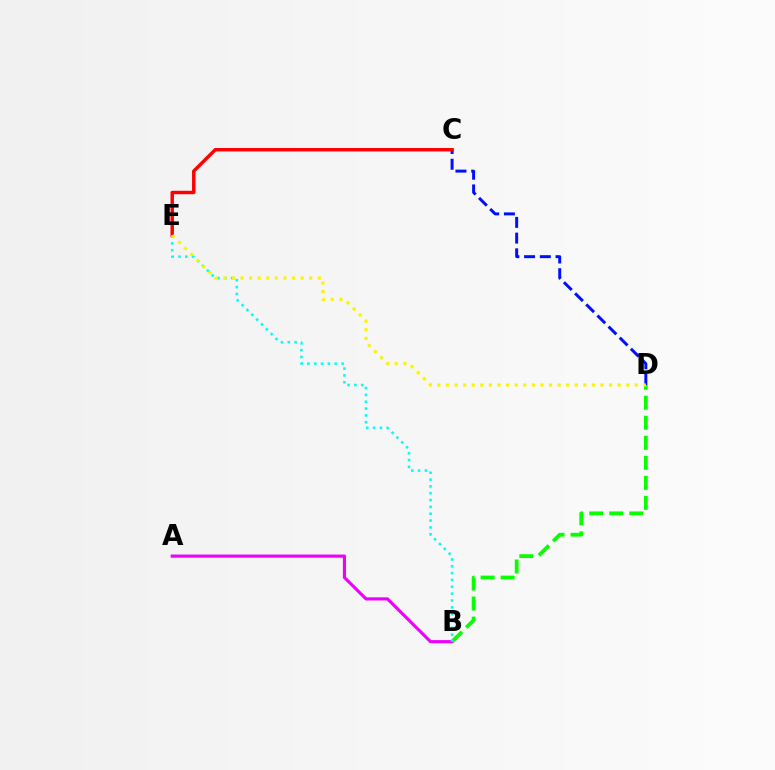{('A', 'B'): [{'color': '#ee00ff', 'line_style': 'solid', 'thickness': 2.26}], ('C', 'D'): [{'color': '#0010ff', 'line_style': 'dashed', 'thickness': 2.14}], ('C', 'E'): [{'color': '#ff0000', 'line_style': 'solid', 'thickness': 2.47}], ('B', 'D'): [{'color': '#08ff00', 'line_style': 'dashed', 'thickness': 2.72}], ('B', 'E'): [{'color': '#00fff6', 'line_style': 'dotted', 'thickness': 1.86}], ('D', 'E'): [{'color': '#fcf500', 'line_style': 'dotted', 'thickness': 2.33}]}